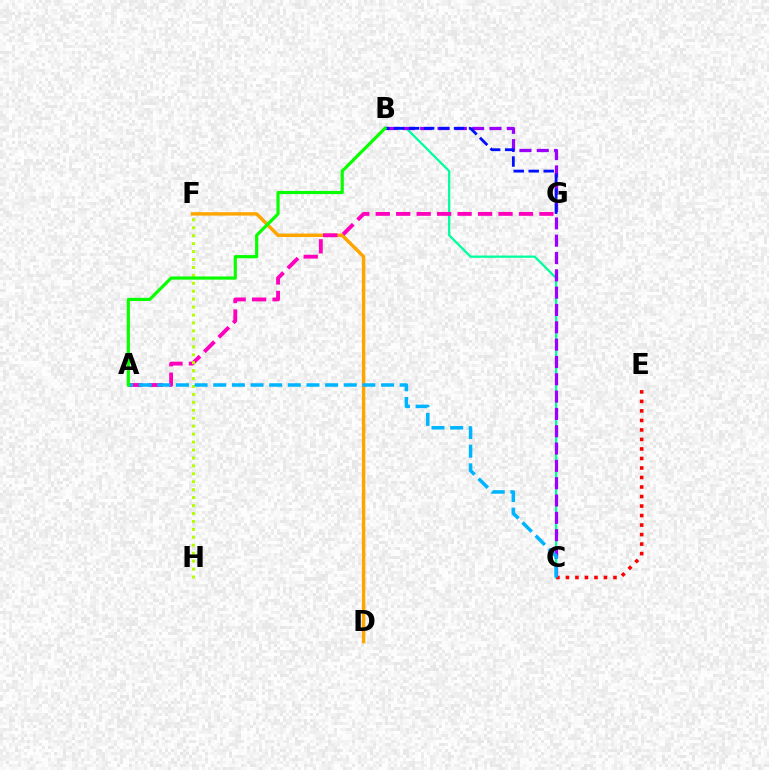{('B', 'C'): [{'color': '#00ff9d', 'line_style': 'solid', 'thickness': 1.63}, {'color': '#9b00ff', 'line_style': 'dashed', 'thickness': 2.35}], ('D', 'F'): [{'color': '#ffa500', 'line_style': 'solid', 'thickness': 2.47}], ('C', 'E'): [{'color': '#ff0000', 'line_style': 'dotted', 'thickness': 2.58}], ('A', 'G'): [{'color': '#ff00bd', 'line_style': 'dashed', 'thickness': 2.78}], ('F', 'H'): [{'color': '#b3ff00', 'line_style': 'dotted', 'thickness': 2.16}], ('B', 'G'): [{'color': '#0010ff', 'line_style': 'dashed', 'thickness': 2.04}], ('A', 'C'): [{'color': '#00b5ff', 'line_style': 'dashed', 'thickness': 2.53}], ('A', 'B'): [{'color': '#08ff00', 'line_style': 'solid', 'thickness': 2.28}]}